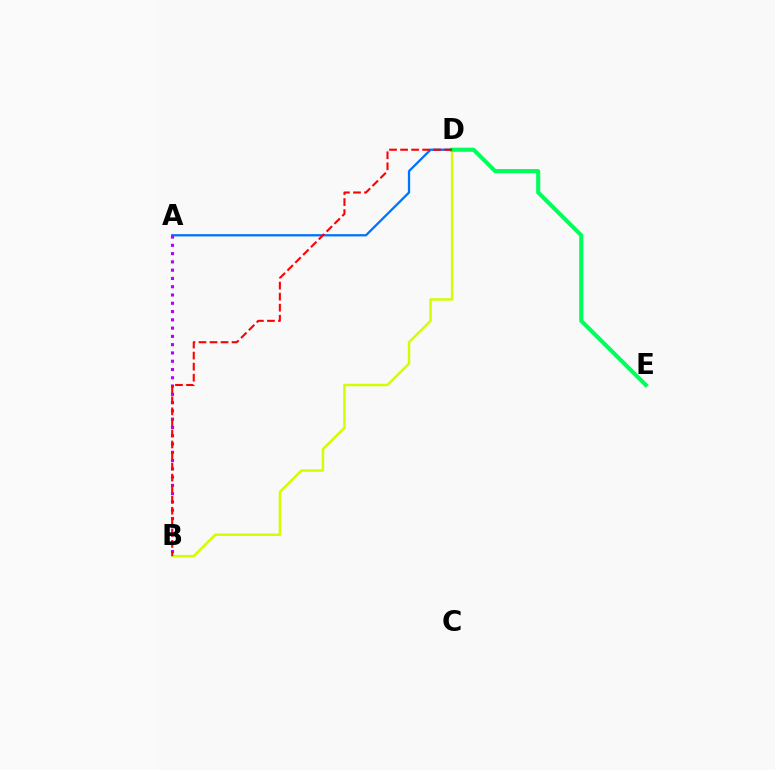{('A', 'D'): [{'color': '#0074ff', 'line_style': 'solid', 'thickness': 1.64}], ('A', 'B'): [{'color': '#b900ff', 'line_style': 'dotted', 'thickness': 2.25}], ('B', 'D'): [{'color': '#d1ff00', 'line_style': 'solid', 'thickness': 1.78}, {'color': '#ff0000', 'line_style': 'dashed', 'thickness': 1.5}], ('D', 'E'): [{'color': '#00ff5c', 'line_style': 'solid', 'thickness': 2.93}]}